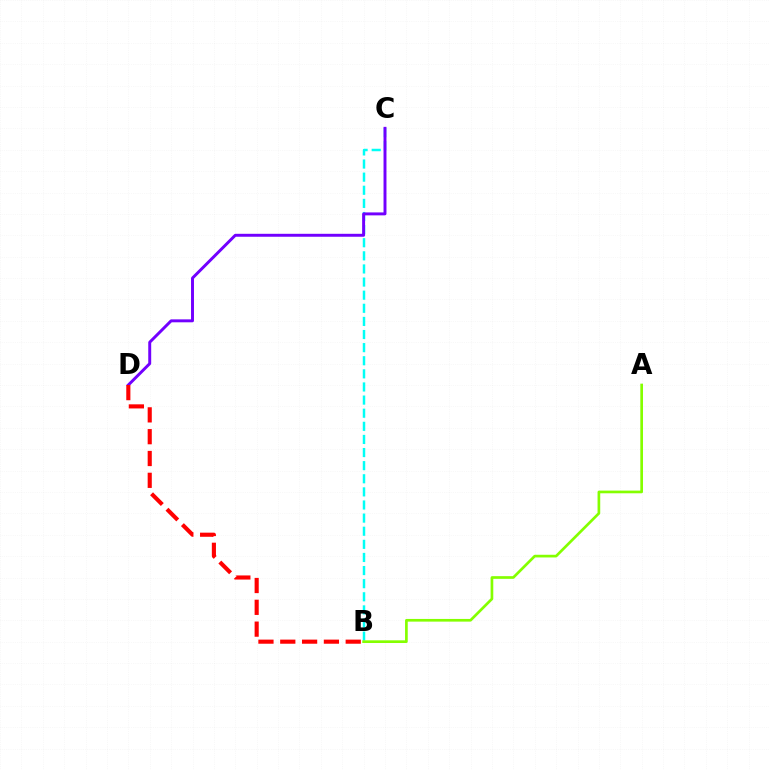{('B', 'C'): [{'color': '#00fff6', 'line_style': 'dashed', 'thickness': 1.78}], ('C', 'D'): [{'color': '#7200ff', 'line_style': 'solid', 'thickness': 2.12}], ('A', 'B'): [{'color': '#84ff00', 'line_style': 'solid', 'thickness': 1.93}], ('B', 'D'): [{'color': '#ff0000', 'line_style': 'dashed', 'thickness': 2.96}]}